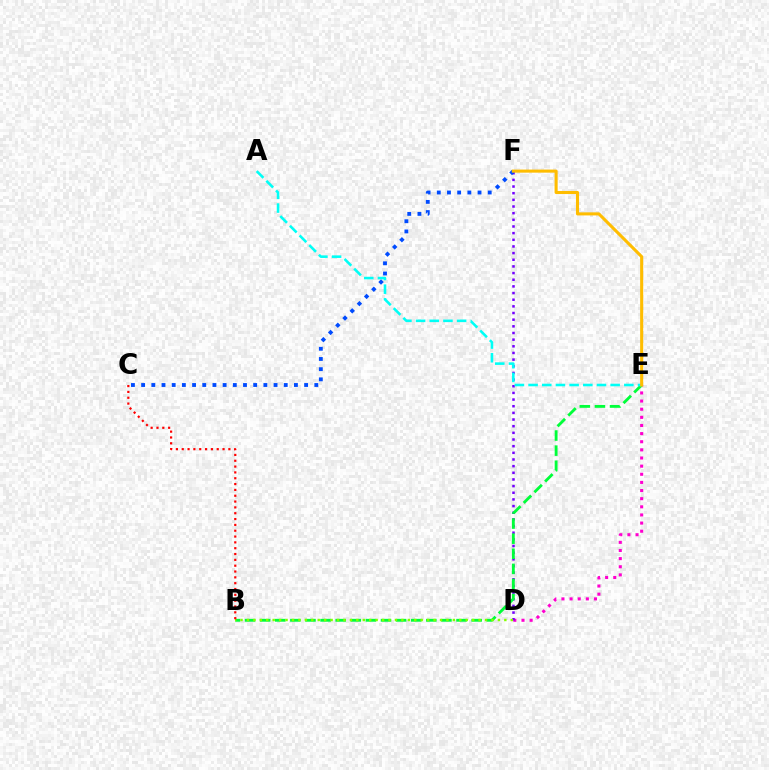{('D', 'E'): [{'color': '#ff00cf', 'line_style': 'dotted', 'thickness': 2.21}], ('D', 'F'): [{'color': '#7200ff', 'line_style': 'dotted', 'thickness': 1.81}], ('B', 'E'): [{'color': '#00ff39', 'line_style': 'dashed', 'thickness': 2.05}], ('A', 'E'): [{'color': '#00fff6', 'line_style': 'dashed', 'thickness': 1.86}], ('C', 'F'): [{'color': '#004bff', 'line_style': 'dotted', 'thickness': 2.77}], ('E', 'F'): [{'color': '#ffbd00', 'line_style': 'solid', 'thickness': 2.21}], ('B', 'D'): [{'color': '#84ff00', 'line_style': 'dotted', 'thickness': 1.75}], ('B', 'C'): [{'color': '#ff0000', 'line_style': 'dotted', 'thickness': 1.58}]}